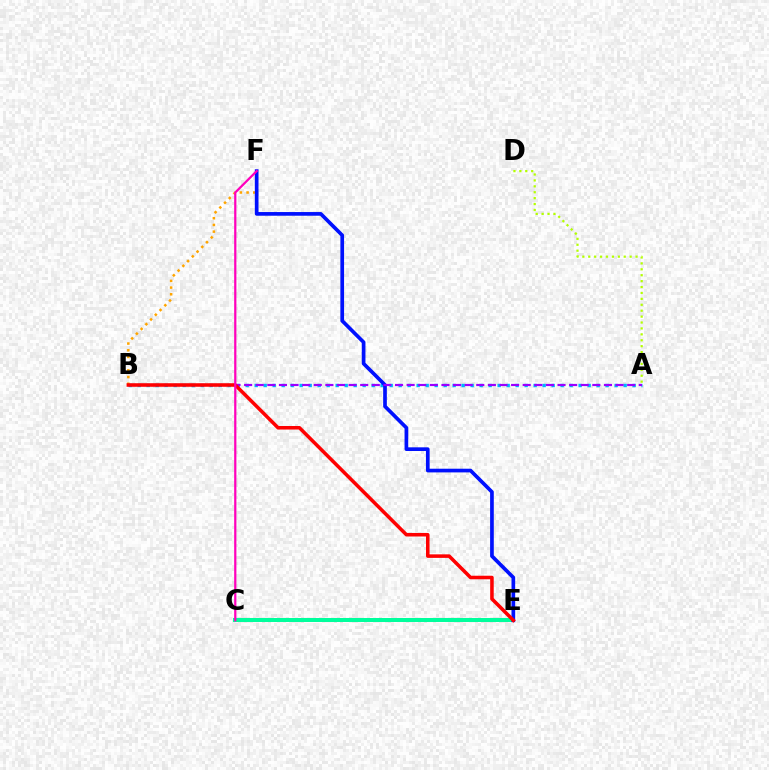{('A', 'D'): [{'color': '#b3ff00', 'line_style': 'dotted', 'thickness': 1.61}], ('B', 'F'): [{'color': '#ffa500', 'line_style': 'dotted', 'thickness': 1.82}], ('A', 'B'): [{'color': '#00b5ff', 'line_style': 'dotted', 'thickness': 2.45}, {'color': '#9b00ff', 'line_style': 'dashed', 'thickness': 1.58}], ('C', 'E'): [{'color': '#08ff00', 'line_style': 'dotted', 'thickness': 2.15}, {'color': '#00ff9d', 'line_style': 'solid', 'thickness': 2.87}], ('E', 'F'): [{'color': '#0010ff', 'line_style': 'solid', 'thickness': 2.65}], ('B', 'E'): [{'color': '#ff0000', 'line_style': 'solid', 'thickness': 2.55}], ('C', 'F'): [{'color': '#ff00bd', 'line_style': 'solid', 'thickness': 1.61}]}